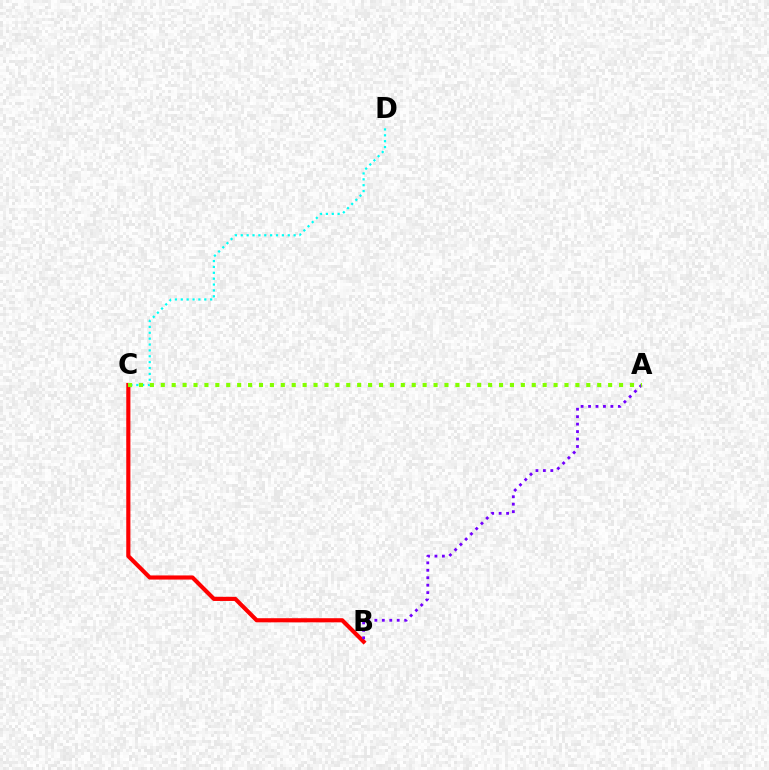{('B', 'C'): [{'color': '#ff0000', 'line_style': 'solid', 'thickness': 2.98}], ('A', 'B'): [{'color': '#7200ff', 'line_style': 'dotted', 'thickness': 2.02}], ('C', 'D'): [{'color': '#00fff6', 'line_style': 'dotted', 'thickness': 1.6}], ('A', 'C'): [{'color': '#84ff00', 'line_style': 'dotted', 'thickness': 2.96}]}